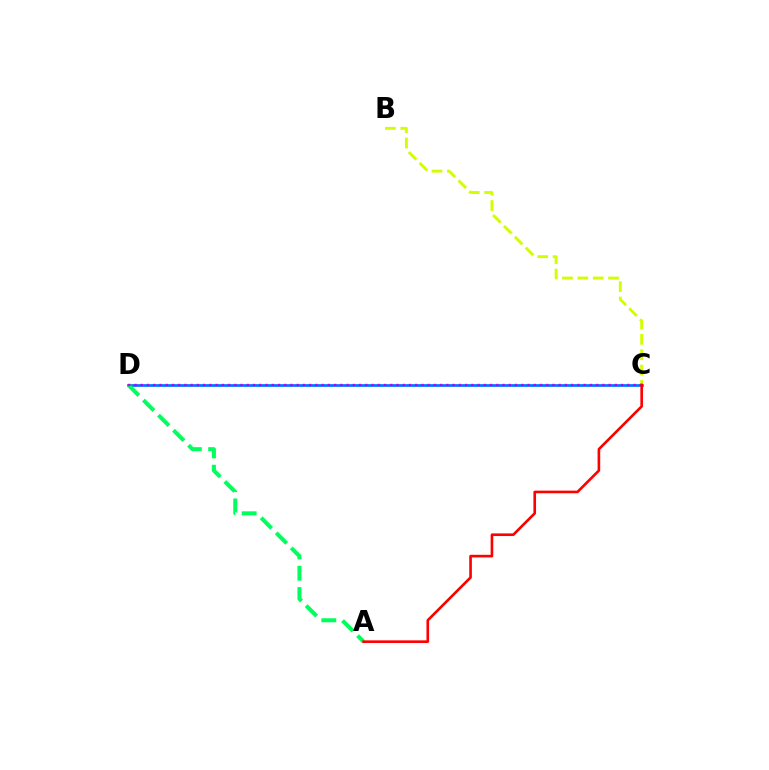{('C', 'D'): [{'color': '#0074ff', 'line_style': 'solid', 'thickness': 1.96}, {'color': '#b900ff', 'line_style': 'dotted', 'thickness': 1.69}], ('B', 'C'): [{'color': '#d1ff00', 'line_style': 'dashed', 'thickness': 2.09}], ('A', 'D'): [{'color': '#00ff5c', 'line_style': 'dashed', 'thickness': 2.89}], ('A', 'C'): [{'color': '#ff0000', 'line_style': 'solid', 'thickness': 1.89}]}